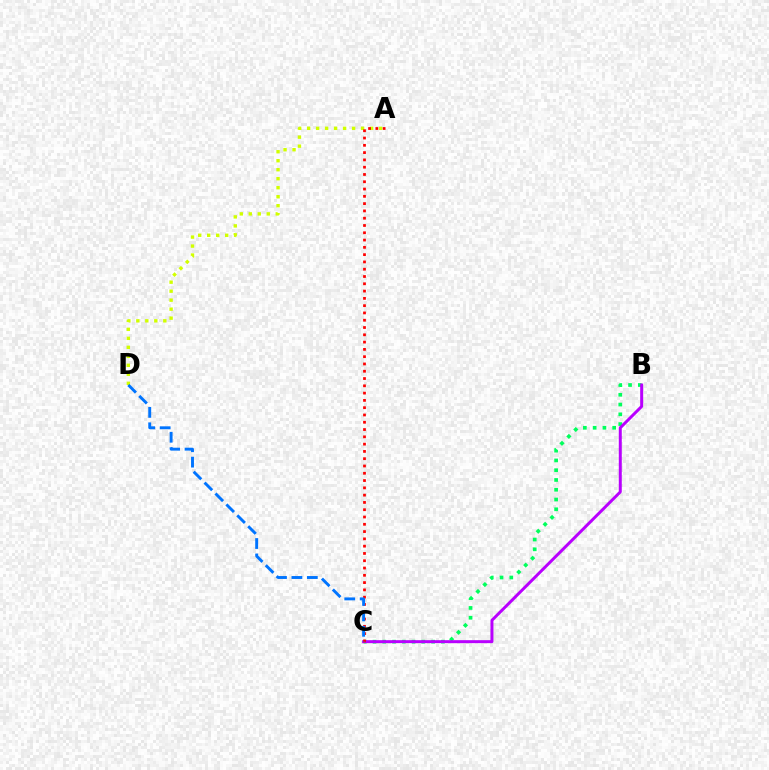{('B', 'C'): [{'color': '#00ff5c', 'line_style': 'dotted', 'thickness': 2.66}, {'color': '#b900ff', 'line_style': 'solid', 'thickness': 2.15}], ('A', 'D'): [{'color': '#d1ff00', 'line_style': 'dotted', 'thickness': 2.44}], ('A', 'C'): [{'color': '#ff0000', 'line_style': 'dotted', 'thickness': 1.98}], ('C', 'D'): [{'color': '#0074ff', 'line_style': 'dashed', 'thickness': 2.1}]}